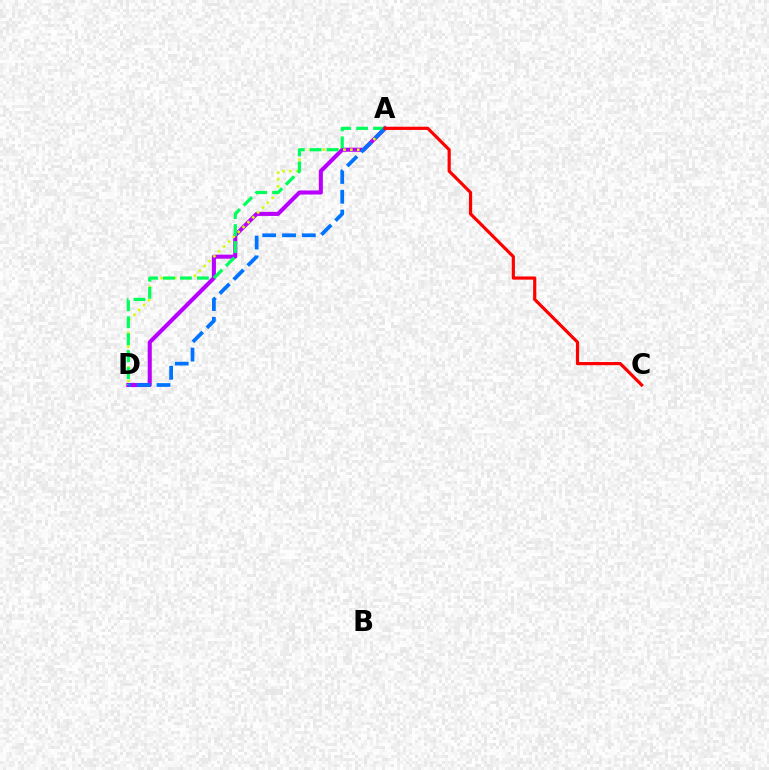{('A', 'D'): [{'color': '#b900ff', 'line_style': 'solid', 'thickness': 2.94}, {'color': '#d1ff00', 'line_style': 'dotted', 'thickness': 1.87}, {'color': '#00ff5c', 'line_style': 'dashed', 'thickness': 2.3}, {'color': '#0074ff', 'line_style': 'dashed', 'thickness': 2.69}], ('A', 'C'): [{'color': '#ff0000', 'line_style': 'solid', 'thickness': 2.29}]}